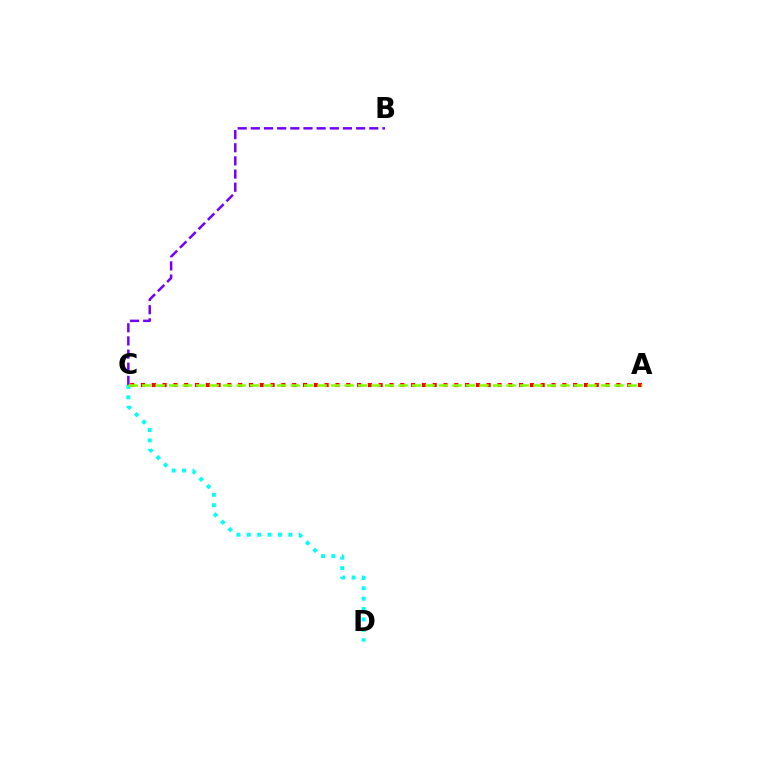{('B', 'C'): [{'color': '#7200ff', 'line_style': 'dashed', 'thickness': 1.79}], ('A', 'C'): [{'color': '#ff0000', 'line_style': 'dotted', 'thickness': 2.94}, {'color': '#84ff00', 'line_style': 'dashed', 'thickness': 1.83}], ('C', 'D'): [{'color': '#00fff6', 'line_style': 'dotted', 'thickness': 2.82}]}